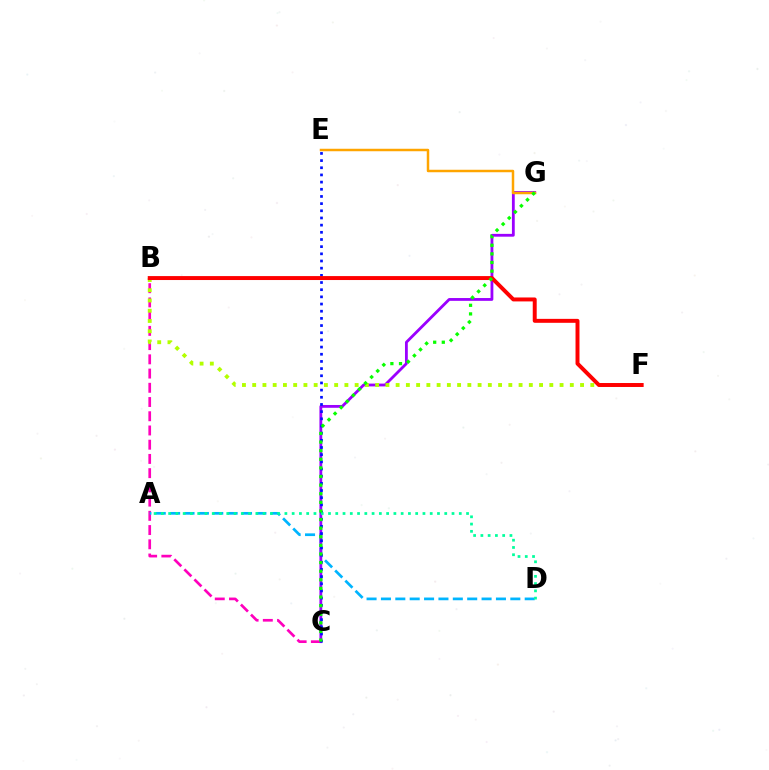{('B', 'C'): [{'color': '#ff00bd', 'line_style': 'dashed', 'thickness': 1.93}], ('A', 'D'): [{'color': '#00b5ff', 'line_style': 'dashed', 'thickness': 1.95}, {'color': '#00ff9d', 'line_style': 'dotted', 'thickness': 1.97}], ('C', 'G'): [{'color': '#9b00ff', 'line_style': 'solid', 'thickness': 2.02}, {'color': '#08ff00', 'line_style': 'dotted', 'thickness': 2.34}], ('C', 'E'): [{'color': '#0010ff', 'line_style': 'dotted', 'thickness': 1.95}], ('B', 'F'): [{'color': '#b3ff00', 'line_style': 'dotted', 'thickness': 2.78}, {'color': '#ff0000', 'line_style': 'solid', 'thickness': 2.84}], ('E', 'G'): [{'color': '#ffa500', 'line_style': 'solid', 'thickness': 1.79}]}